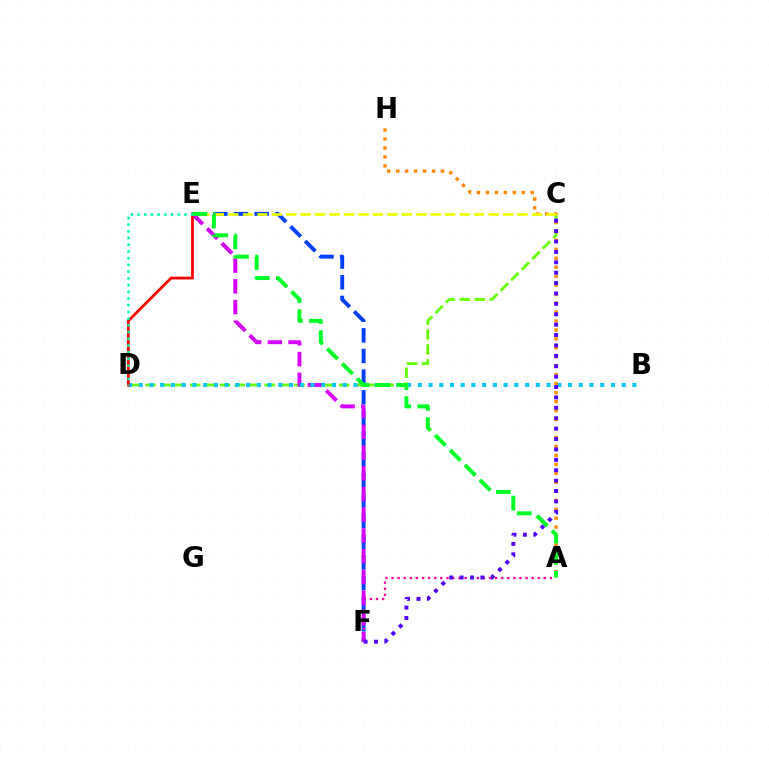{('C', 'D'): [{'color': '#66ff00', 'line_style': 'dashed', 'thickness': 2.02}], ('E', 'F'): [{'color': '#003fff', 'line_style': 'dashed', 'thickness': 2.8}, {'color': '#d600ff', 'line_style': 'dashed', 'thickness': 2.82}], ('A', 'F'): [{'color': '#ff00a0', 'line_style': 'dotted', 'thickness': 1.66}], ('B', 'D'): [{'color': '#00c7ff', 'line_style': 'dotted', 'thickness': 2.92}], ('D', 'E'): [{'color': '#ff0000', 'line_style': 'solid', 'thickness': 1.99}, {'color': '#00ffaf', 'line_style': 'dotted', 'thickness': 1.82}], ('A', 'H'): [{'color': '#ff8800', 'line_style': 'dotted', 'thickness': 2.44}], ('C', 'E'): [{'color': '#eeff00', 'line_style': 'dashed', 'thickness': 1.96}], ('C', 'F'): [{'color': '#4f00ff', 'line_style': 'dotted', 'thickness': 2.82}], ('A', 'E'): [{'color': '#00ff27', 'line_style': 'dashed', 'thickness': 2.87}]}